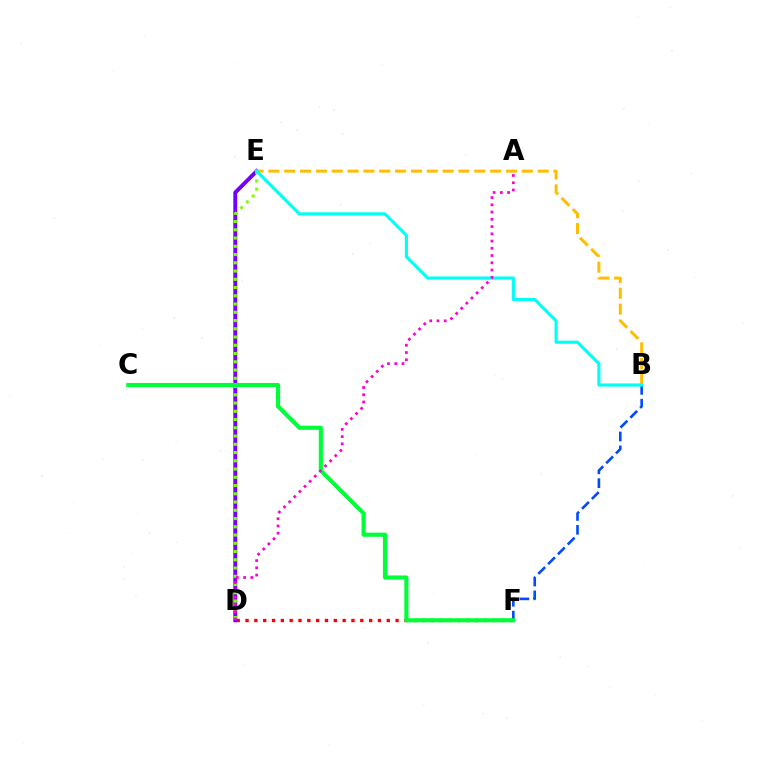{('D', 'F'): [{'color': '#ff0000', 'line_style': 'dotted', 'thickness': 2.4}], ('D', 'E'): [{'color': '#7200ff', 'line_style': 'solid', 'thickness': 2.83}, {'color': '#84ff00', 'line_style': 'dotted', 'thickness': 2.24}], ('B', 'F'): [{'color': '#004bff', 'line_style': 'dashed', 'thickness': 1.89}], ('B', 'E'): [{'color': '#ffbd00', 'line_style': 'dashed', 'thickness': 2.15}, {'color': '#00fff6', 'line_style': 'solid', 'thickness': 2.26}], ('C', 'F'): [{'color': '#00ff39', 'line_style': 'solid', 'thickness': 2.98}], ('A', 'D'): [{'color': '#ff00cf', 'line_style': 'dotted', 'thickness': 1.97}]}